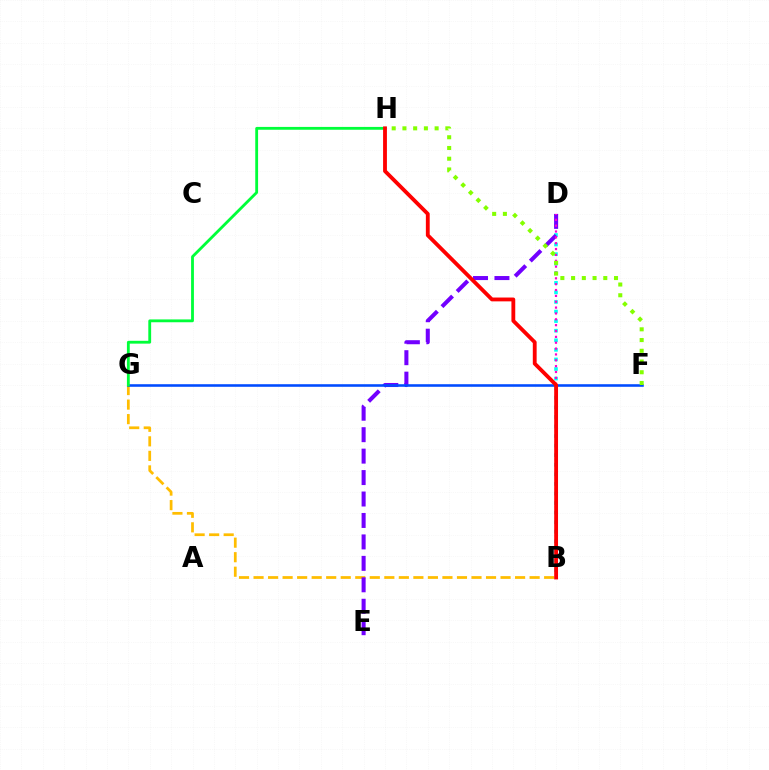{('B', 'D'): [{'color': '#00fff6', 'line_style': 'dotted', 'thickness': 2.6}, {'color': '#ff00cf', 'line_style': 'dotted', 'thickness': 1.59}], ('B', 'G'): [{'color': '#ffbd00', 'line_style': 'dashed', 'thickness': 1.97}], ('D', 'E'): [{'color': '#7200ff', 'line_style': 'dashed', 'thickness': 2.91}], ('F', 'G'): [{'color': '#004bff', 'line_style': 'solid', 'thickness': 1.86}], ('F', 'H'): [{'color': '#84ff00', 'line_style': 'dotted', 'thickness': 2.92}], ('G', 'H'): [{'color': '#00ff39', 'line_style': 'solid', 'thickness': 2.04}], ('B', 'H'): [{'color': '#ff0000', 'line_style': 'solid', 'thickness': 2.76}]}